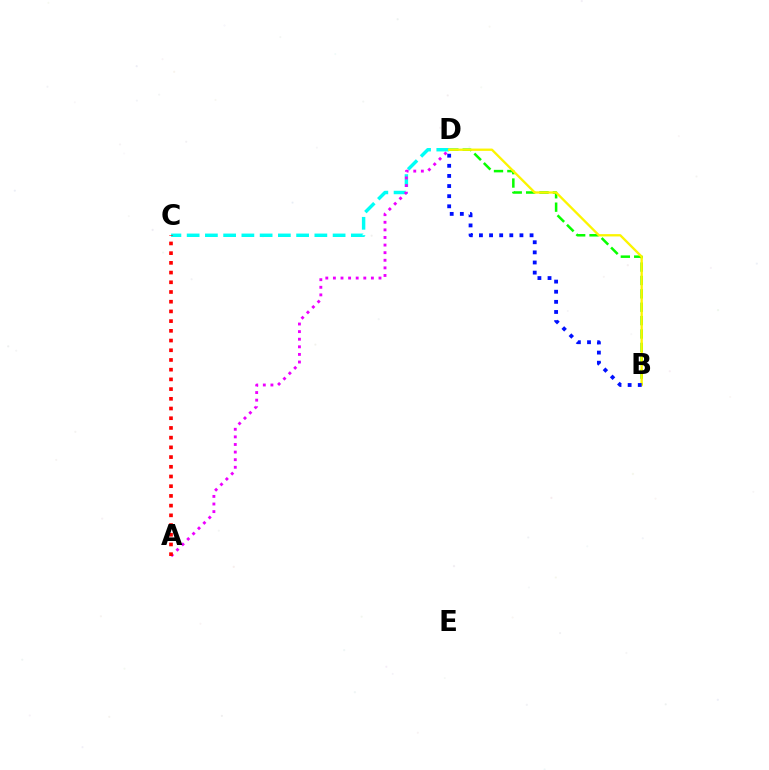{('C', 'D'): [{'color': '#00fff6', 'line_style': 'dashed', 'thickness': 2.48}], ('B', 'D'): [{'color': '#08ff00', 'line_style': 'dashed', 'thickness': 1.82}, {'color': '#fcf500', 'line_style': 'solid', 'thickness': 1.67}, {'color': '#0010ff', 'line_style': 'dotted', 'thickness': 2.75}], ('A', 'D'): [{'color': '#ee00ff', 'line_style': 'dotted', 'thickness': 2.06}], ('A', 'C'): [{'color': '#ff0000', 'line_style': 'dotted', 'thickness': 2.64}]}